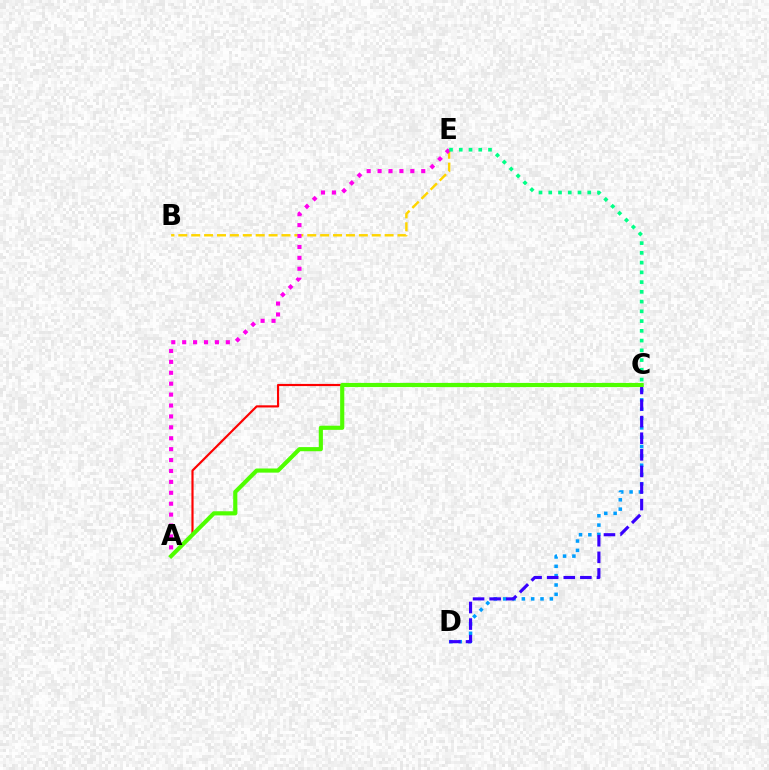{('B', 'E'): [{'color': '#ffd500', 'line_style': 'dashed', 'thickness': 1.75}], ('A', 'E'): [{'color': '#ff00ed', 'line_style': 'dotted', 'thickness': 2.96}], ('C', 'D'): [{'color': '#009eff', 'line_style': 'dotted', 'thickness': 2.54}, {'color': '#3700ff', 'line_style': 'dashed', 'thickness': 2.25}], ('C', 'E'): [{'color': '#00ff86', 'line_style': 'dotted', 'thickness': 2.65}], ('A', 'C'): [{'color': '#ff0000', 'line_style': 'solid', 'thickness': 1.56}, {'color': '#4fff00', 'line_style': 'solid', 'thickness': 2.98}]}